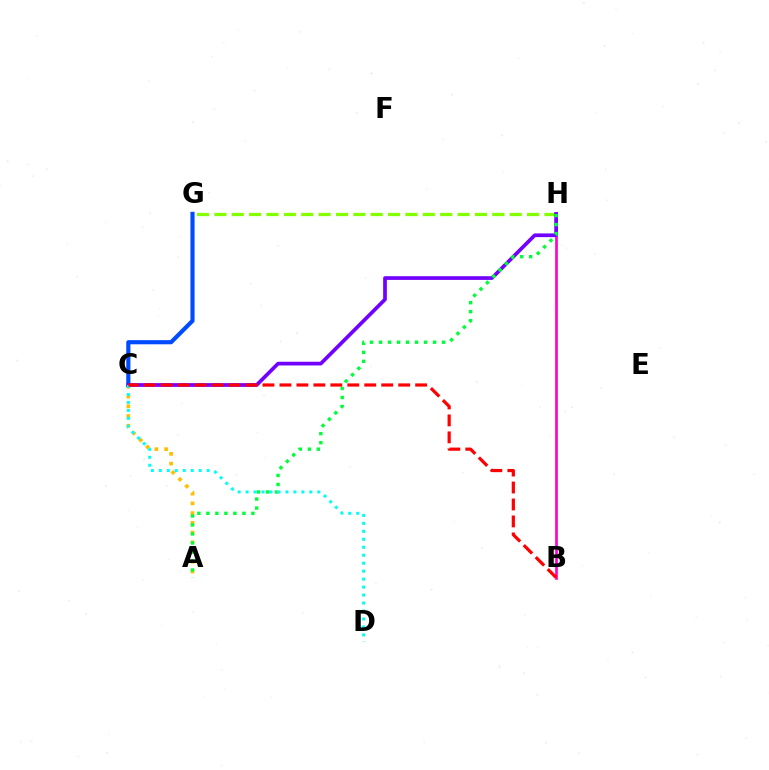{('A', 'C'): [{'color': '#ffbd00', 'line_style': 'dotted', 'thickness': 2.64}], ('C', 'G'): [{'color': '#004bff', 'line_style': 'solid', 'thickness': 2.98}], ('G', 'H'): [{'color': '#84ff00', 'line_style': 'dashed', 'thickness': 2.36}], ('B', 'H'): [{'color': '#ff00cf', 'line_style': 'solid', 'thickness': 1.92}], ('C', 'H'): [{'color': '#7200ff', 'line_style': 'solid', 'thickness': 2.67}], ('A', 'H'): [{'color': '#00ff39', 'line_style': 'dotted', 'thickness': 2.45}], ('C', 'D'): [{'color': '#00fff6', 'line_style': 'dotted', 'thickness': 2.16}], ('B', 'C'): [{'color': '#ff0000', 'line_style': 'dashed', 'thickness': 2.3}]}